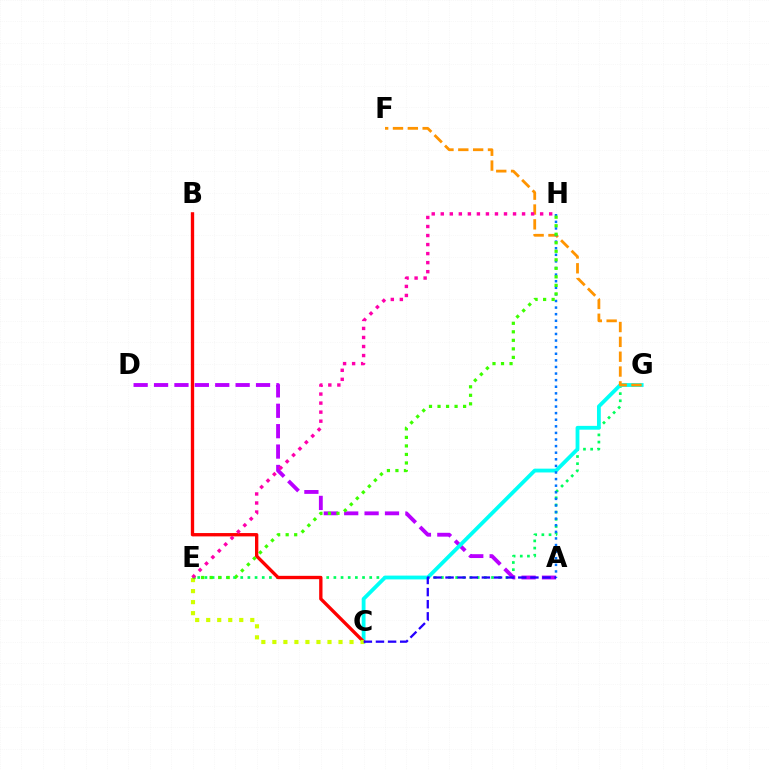{('E', 'G'): [{'color': '#00ff5c', 'line_style': 'dotted', 'thickness': 1.95}], ('A', 'D'): [{'color': '#b900ff', 'line_style': 'dashed', 'thickness': 2.77}], ('C', 'G'): [{'color': '#00fff6', 'line_style': 'solid', 'thickness': 2.74}], ('B', 'C'): [{'color': '#ff0000', 'line_style': 'solid', 'thickness': 2.4}], ('F', 'G'): [{'color': '#ff9400', 'line_style': 'dashed', 'thickness': 2.02}], ('A', 'H'): [{'color': '#0074ff', 'line_style': 'dotted', 'thickness': 1.79}], ('C', 'E'): [{'color': '#d1ff00', 'line_style': 'dotted', 'thickness': 2.99}], ('E', 'H'): [{'color': '#3dff00', 'line_style': 'dotted', 'thickness': 2.32}, {'color': '#ff00ac', 'line_style': 'dotted', 'thickness': 2.45}], ('A', 'C'): [{'color': '#2500ff', 'line_style': 'dashed', 'thickness': 1.65}]}